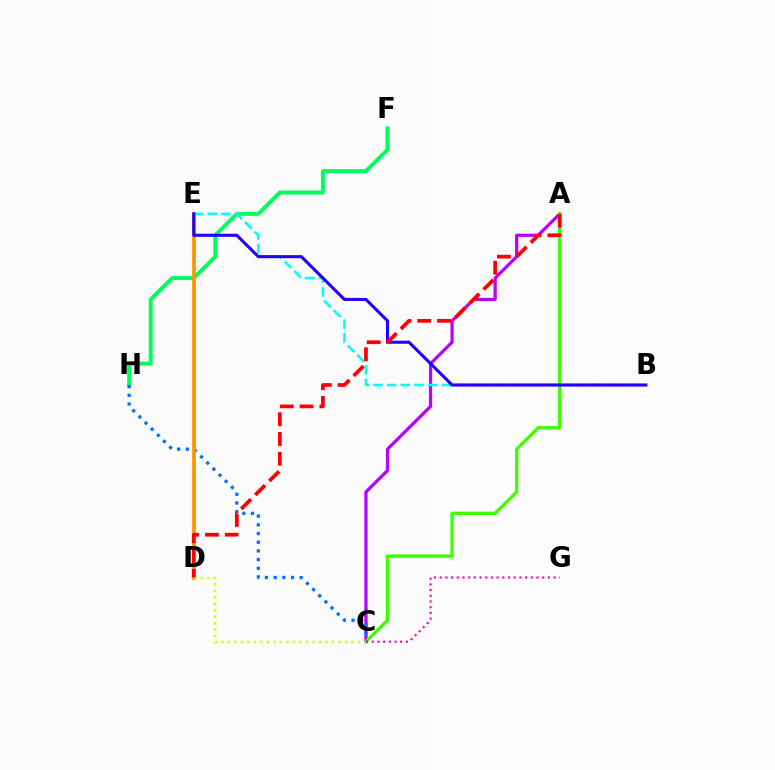{('A', 'C'): [{'color': '#b900ff', 'line_style': 'solid', 'thickness': 2.32}, {'color': '#3dff00', 'line_style': 'solid', 'thickness': 2.4}], ('F', 'H'): [{'color': '#00ff5c', 'line_style': 'solid', 'thickness': 2.86}], ('B', 'E'): [{'color': '#00fff6', 'line_style': 'dashed', 'thickness': 1.85}, {'color': '#2500ff', 'line_style': 'solid', 'thickness': 2.22}], ('C', 'G'): [{'color': '#ff00ac', 'line_style': 'dotted', 'thickness': 1.55}], ('C', 'H'): [{'color': '#0074ff', 'line_style': 'dotted', 'thickness': 2.36}], ('D', 'E'): [{'color': '#ff9400', 'line_style': 'solid', 'thickness': 2.67}], ('C', 'D'): [{'color': '#d1ff00', 'line_style': 'dotted', 'thickness': 1.77}], ('A', 'D'): [{'color': '#ff0000', 'line_style': 'dashed', 'thickness': 2.69}]}